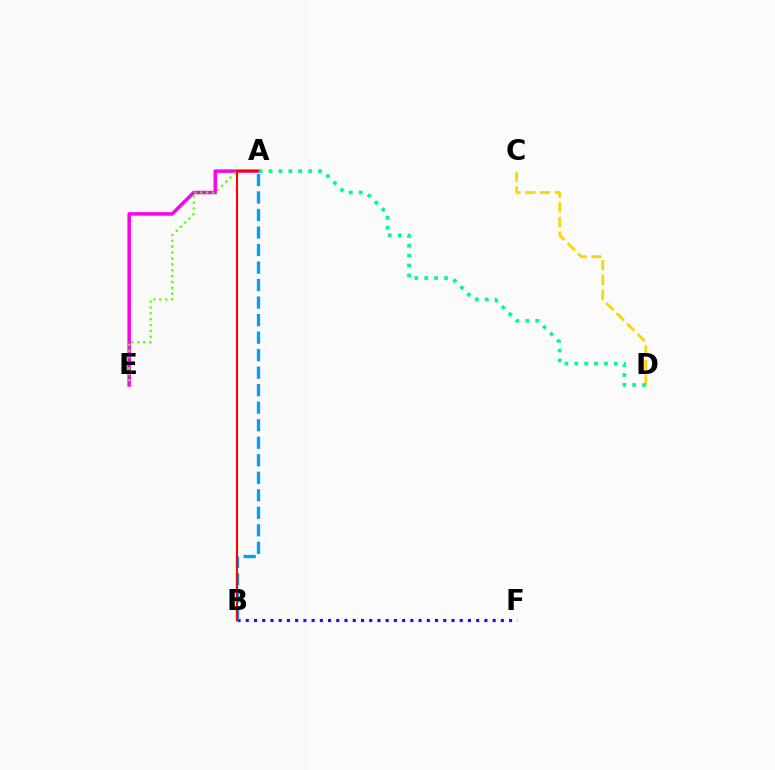{('A', 'E'): [{'color': '#ff00ed', 'line_style': 'solid', 'thickness': 2.54}, {'color': '#4fff00', 'line_style': 'dotted', 'thickness': 1.6}], ('C', 'D'): [{'color': '#ffd500', 'line_style': 'dashed', 'thickness': 2.0}], ('B', 'F'): [{'color': '#3700ff', 'line_style': 'dotted', 'thickness': 2.24}], ('A', 'B'): [{'color': '#009eff', 'line_style': 'dashed', 'thickness': 2.38}, {'color': '#ff0000', 'line_style': 'solid', 'thickness': 1.52}], ('A', 'D'): [{'color': '#00ff86', 'line_style': 'dotted', 'thickness': 2.69}]}